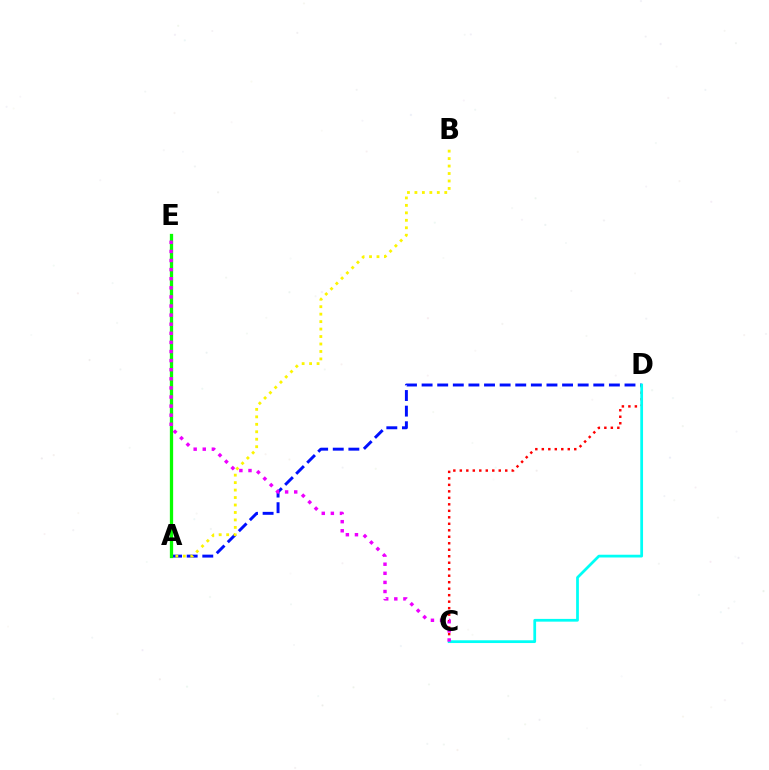{('C', 'D'): [{'color': '#ff0000', 'line_style': 'dotted', 'thickness': 1.76}, {'color': '#00fff6', 'line_style': 'solid', 'thickness': 1.98}], ('A', 'D'): [{'color': '#0010ff', 'line_style': 'dashed', 'thickness': 2.12}], ('A', 'E'): [{'color': '#08ff00', 'line_style': 'solid', 'thickness': 2.36}], ('A', 'B'): [{'color': '#fcf500', 'line_style': 'dotted', 'thickness': 2.03}], ('C', 'E'): [{'color': '#ee00ff', 'line_style': 'dotted', 'thickness': 2.47}]}